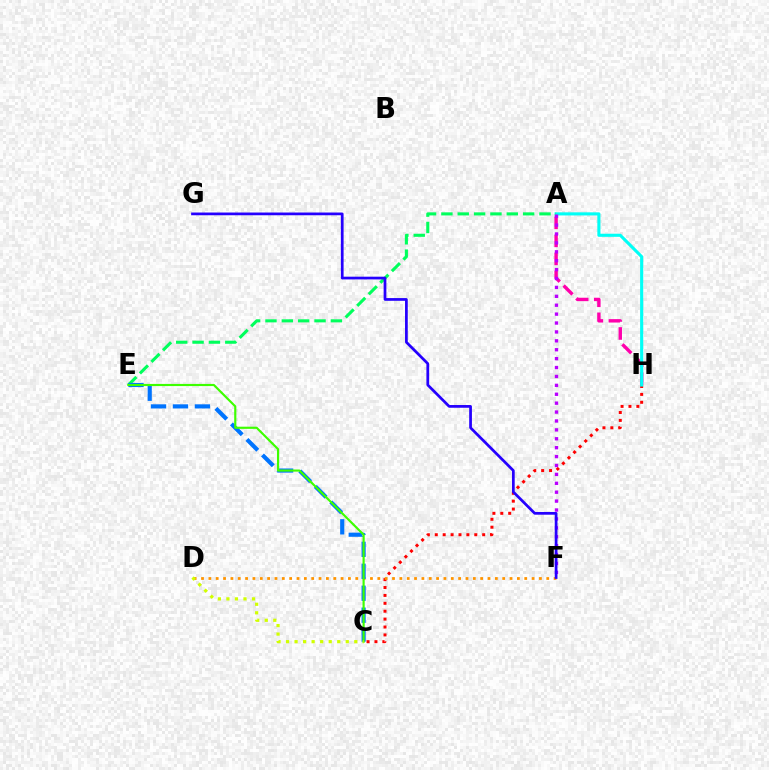{('C', 'H'): [{'color': '#ff0000', 'line_style': 'dotted', 'thickness': 2.15}], ('A', 'H'): [{'color': '#ff00ac', 'line_style': 'dashed', 'thickness': 2.45}, {'color': '#00fff6', 'line_style': 'solid', 'thickness': 2.23}], ('D', 'F'): [{'color': '#ff9400', 'line_style': 'dotted', 'thickness': 2.0}], ('A', 'E'): [{'color': '#00ff5c', 'line_style': 'dashed', 'thickness': 2.22}], ('A', 'F'): [{'color': '#b900ff', 'line_style': 'dotted', 'thickness': 2.42}], ('C', 'E'): [{'color': '#0074ff', 'line_style': 'dashed', 'thickness': 2.98}, {'color': '#3dff00', 'line_style': 'solid', 'thickness': 1.56}], ('F', 'G'): [{'color': '#2500ff', 'line_style': 'solid', 'thickness': 1.97}], ('C', 'D'): [{'color': '#d1ff00', 'line_style': 'dotted', 'thickness': 2.32}]}